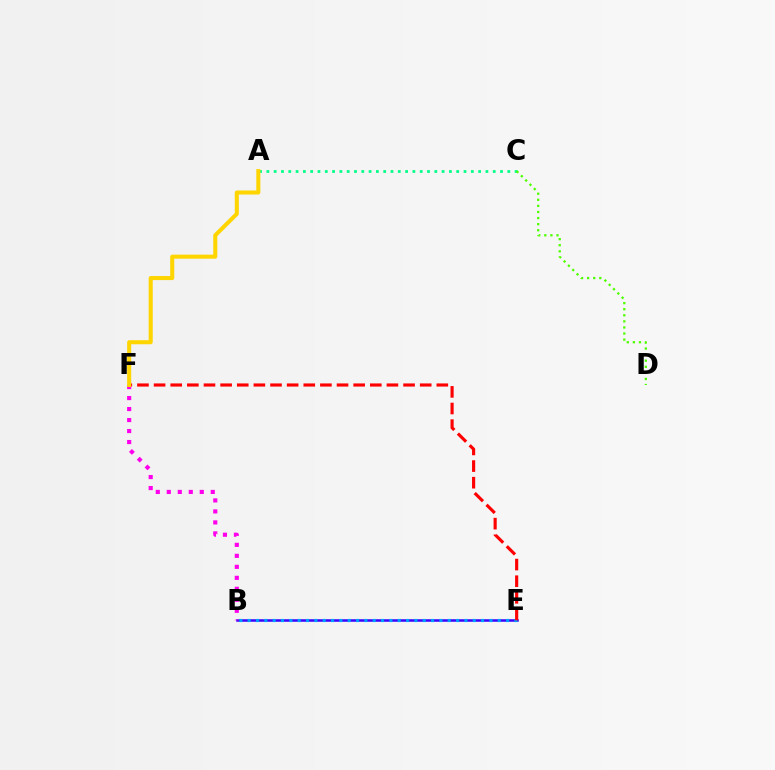{('A', 'C'): [{'color': '#00ff86', 'line_style': 'dotted', 'thickness': 1.98}], ('C', 'D'): [{'color': '#4fff00', 'line_style': 'dotted', 'thickness': 1.65}], ('B', 'E'): [{'color': '#3700ff', 'line_style': 'solid', 'thickness': 1.8}, {'color': '#009eff', 'line_style': 'dotted', 'thickness': 2.26}], ('E', 'F'): [{'color': '#ff0000', 'line_style': 'dashed', 'thickness': 2.26}], ('B', 'F'): [{'color': '#ff00ed', 'line_style': 'dotted', 'thickness': 2.99}], ('A', 'F'): [{'color': '#ffd500', 'line_style': 'solid', 'thickness': 2.92}]}